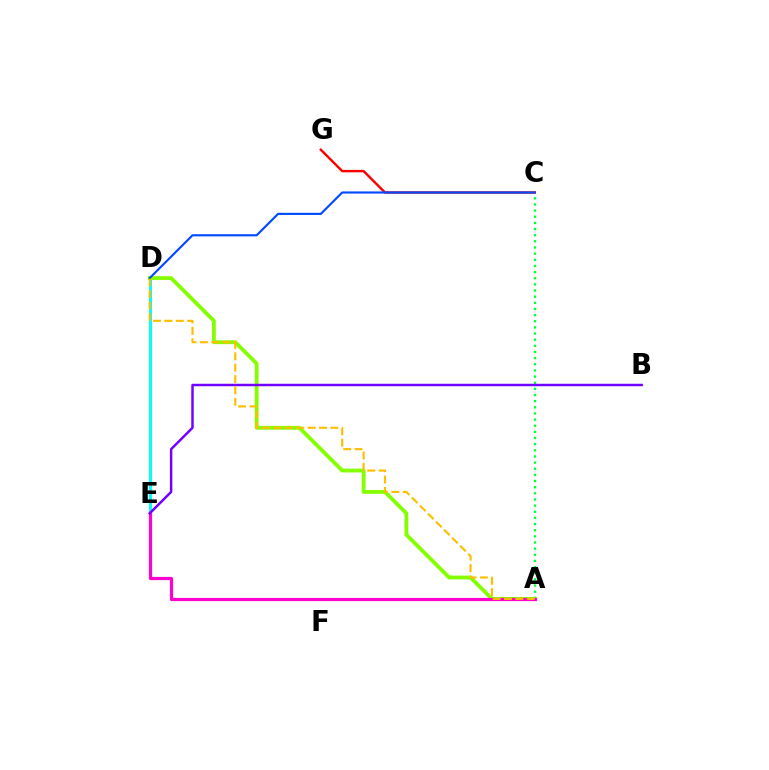{('D', 'E'): [{'color': '#00fff6', 'line_style': 'solid', 'thickness': 2.15}], ('A', 'C'): [{'color': '#00ff39', 'line_style': 'dotted', 'thickness': 1.67}], ('C', 'G'): [{'color': '#ff0000', 'line_style': 'solid', 'thickness': 1.75}], ('A', 'D'): [{'color': '#84ff00', 'line_style': 'solid', 'thickness': 2.75}, {'color': '#ffbd00', 'line_style': 'dashed', 'thickness': 1.55}], ('A', 'E'): [{'color': '#ff00cf', 'line_style': 'solid', 'thickness': 2.3}], ('C', 'D'): [{'color': '#004bff', 'line_style': 'solid', 'thickness': 1.54}], ('B', 'E'): [{'color': '#7200ff', 'line_style': 'solid', 'thickness': 1.78}]}